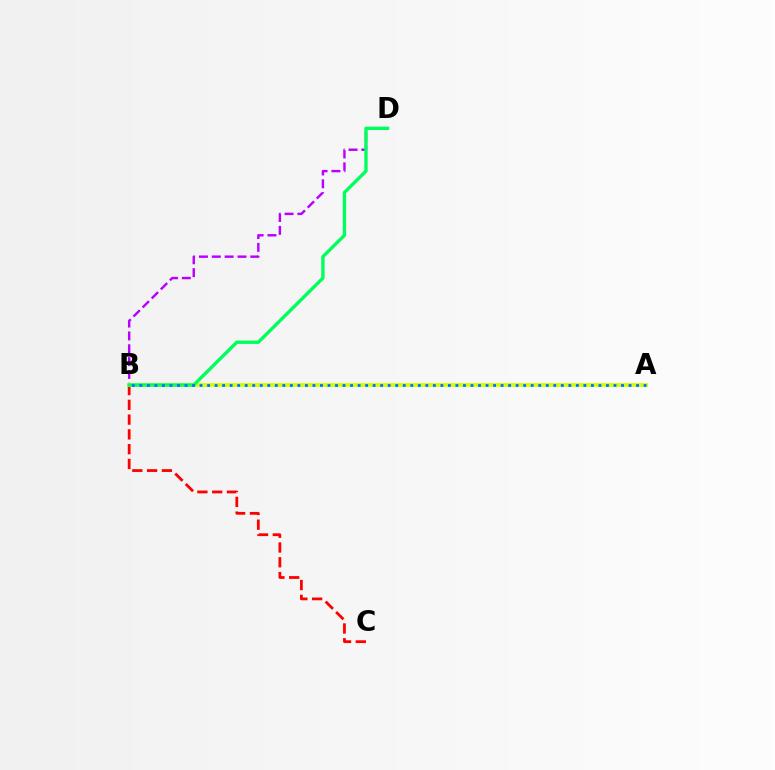{('B', 'C'): [{'color': '#ff0000', 'line_style': 'dashed', 'thickness': 2.01}], ('B', 'D'): [{'color': '#b900ff', 'line_style': 'dashed', 'thickness': 1.74}, {'color': '#00ff5c', 'line_style': 'solid', 'thickness': 2.42}], ('A', 'B'): [{'color': '#d1ff00', 'line_style': 'solid', 'thickness': 2.76}, {'color': '#0074ff', 'line_style': 'dotted', 'thickness': 2.04}]}